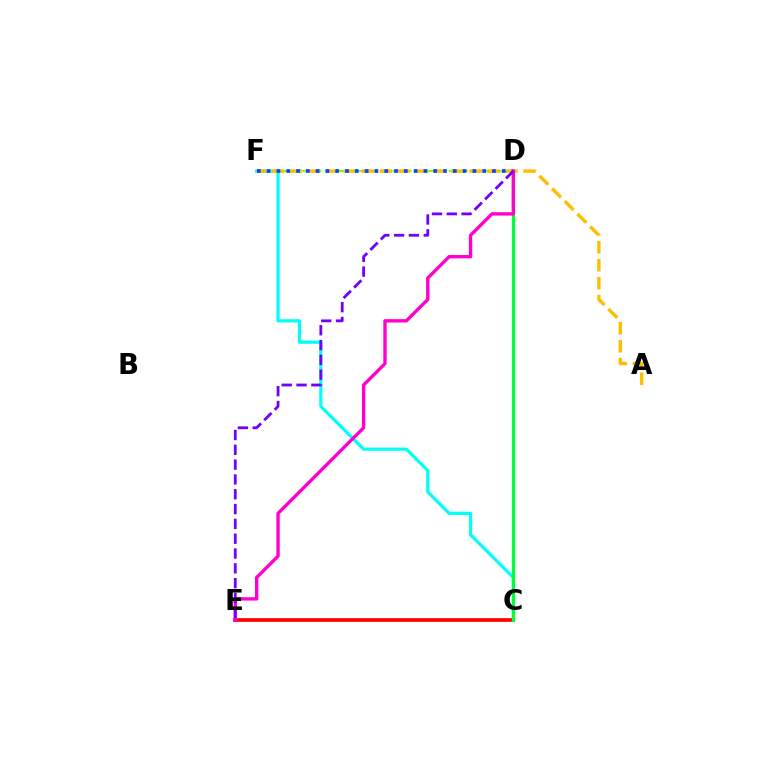{('C', 'F'): [{'color': '#00fff6', 'line_style': 'solid', 'thickness': 2.31}], ('C', 'E'): [{'color': '#ff0000', 'line_style': 'solid', 'thickness': 2.63}], ('C', 'D'): [{'color': '#00ff39', 'line_style': 'solid', 'thickness': 2.34}], ('D', 'F'): [{'color': '#84ff00', 'line_style': 'dashed', 'thickness': 1.53}, {'color': '#004bff', 'line_style': 'dotted', 'thickness': 2.66}], ('A', 'F'): [{'color': '#ffbd00', 'line_style': 'dashed', 'thickness': 2.44}], ('D', 'E'): [{'color': '#ff00cf', 'line_style': 'solid', 'thickness': 2.41}, {'color': '#7200ff', 'line_style': 'dashed', 'thickness': 2.01}]}